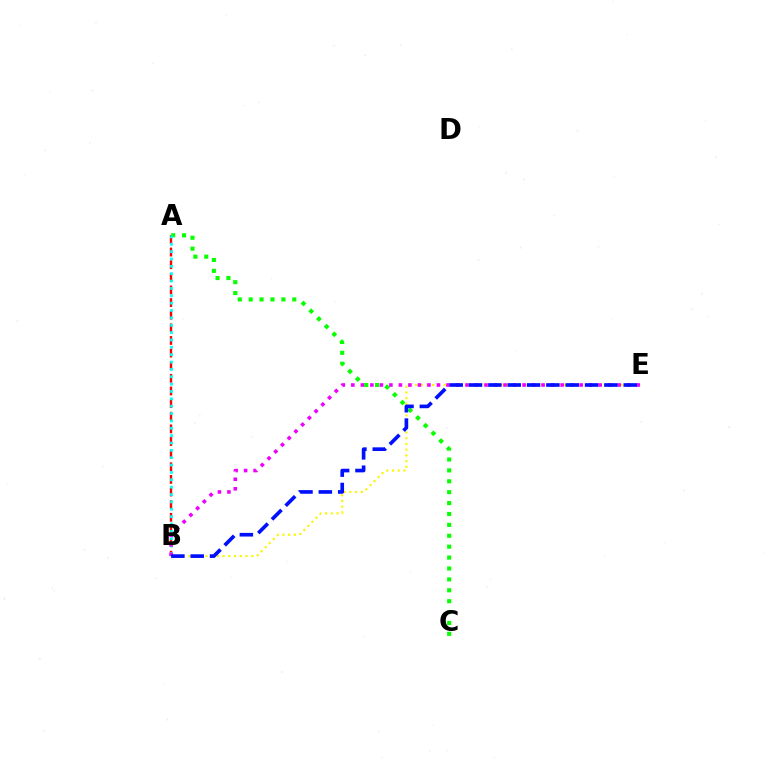{('A', 'B'): [{'color': '#ff0000', 'line_style': 'dashed', 'thickness': 1.72}, {'color': '#00fff6', 'line_style': 'dotted', 'thickness': 2.0}], ('A', 'C'): [{'color': '#08ff00', 'line_style': 'dotted', 'thickness': 2.96}], ('B', 'E'): [{'color': '#fcf500', 'line_style': 'dotted', 'thickness': 1.55}, {'color': '#ee00ff', 'line_style': 'dotted', 'thickness': 2.58}, {'color': '#0010ff', 'line_style': 'dashed', 'thickness': 2.63}]}